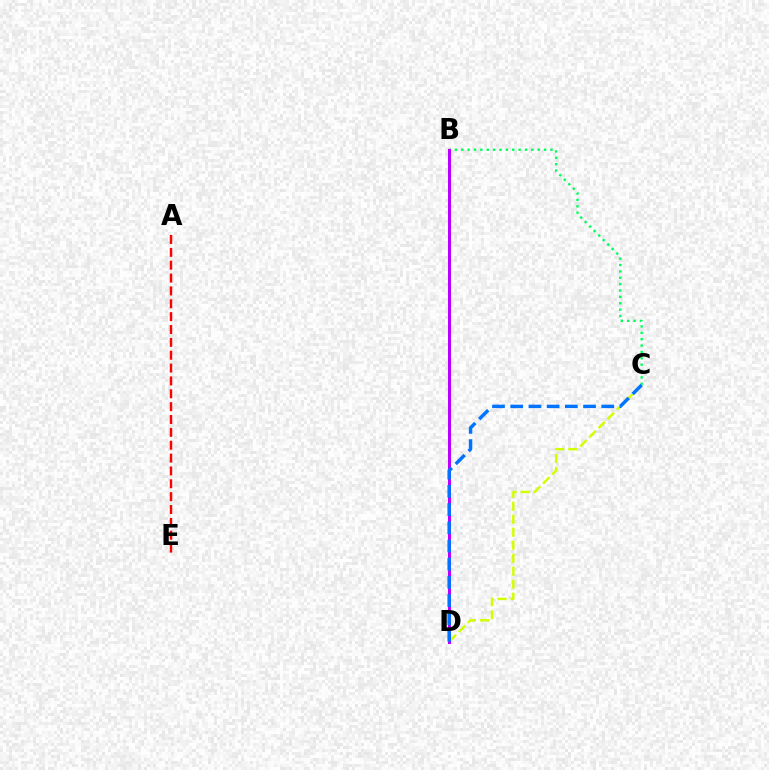{('A', 'E'): [{'color': '#ff0000', 'line_style': 'dashed', 'thickness': 1.75}], ('B', 'C'): [{'color': '#00ff5c', 'line_style': 'dotted', 'thickness': 1.73}], ('C', 'D'): [{'color': '#d1ff00', 'line_style': 'dashed', 'thickness': 1.77}, {'color': '#0074ff', 'line_style': 'dashed', 'thickness': 2.47}], ('B', 'D'): [{'color': '#b900ff', 'line_style': 'solid', 'thickness': 2.19}]}